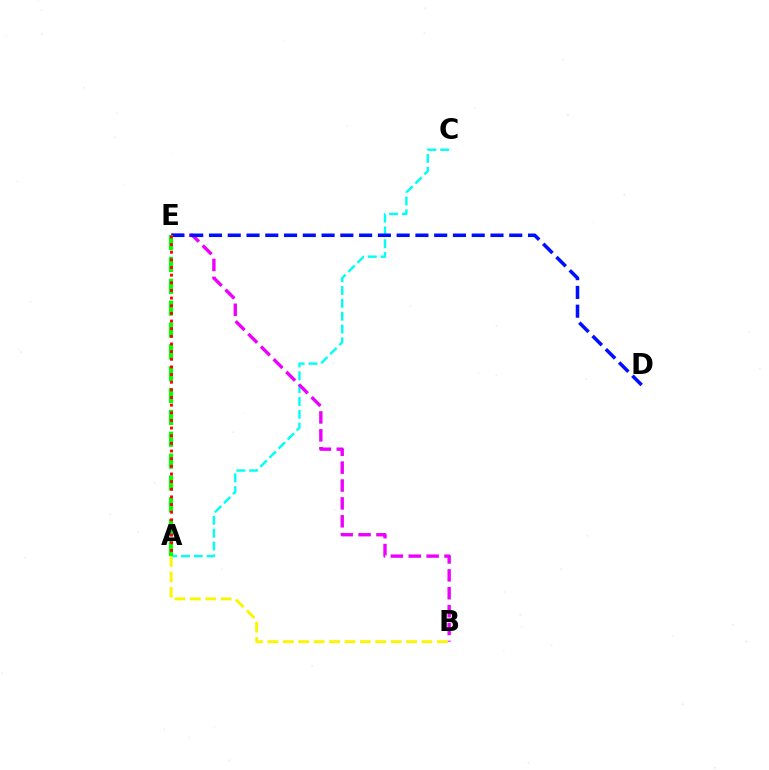{('A', 'C'): [{'color': '#00fff6', 'line_style': 'dashed', 'thickness': 1.74}], ('B', 'E'): [{'color': '#ee00ff', 'line_style': 'dashed', 'thickness': 2.43}], ('D', 'E'): [{'color': '#0010ff', 'line_style': 'dashed', 'thickness': 2.55}], ('A', 'E'): [{'color': '#08ff00', 'line_style': 'dashed', 'thickness': 2.97}, {'color': '#ff0000', 'line_style': 'dotted', 'thickness': 2.08}], ('A', 'B'): [{'color': '#fcf500', 'line_style': 'dashed', 'thickness': 2.09}]}